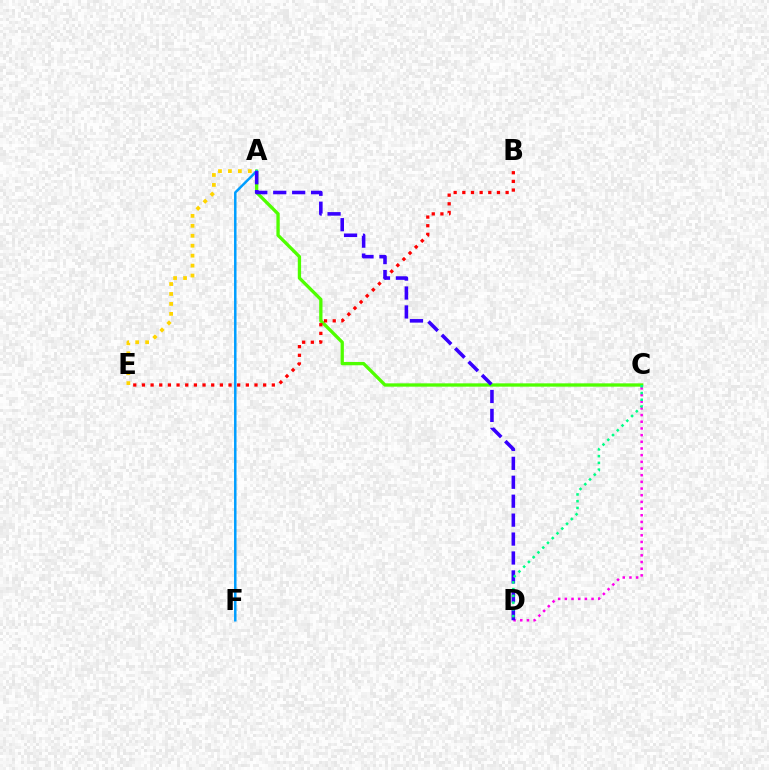{('A', 'E'): [{'color': '#ffd500', 'line_style': 'dotted', 'thickness': 2.7}], ('A', 'C'): [{'color': '#4fff00', 'line_style': 'solid', 'thickness': 2.38}], ('B', 'E'): [{'color': '#ff0000', 'line_style': 'dotted', 'thickness': 2.35}], ('A', 'F'): [{'color': '#009eff', 'line_style': 'solid', 'thickness': 1.79}], ('C', 'D'): [{'color': '#ff00ed', 'line_style': 'dotted', 'thickness': 1.81}, {'color': '#00ff86', 'line_style': 'dotted', 'thickness': 1.83}], ('A', 'D'): [{'color': '#3700ff', 'line_style': 'dashed', 'thickness': 2.57}]}